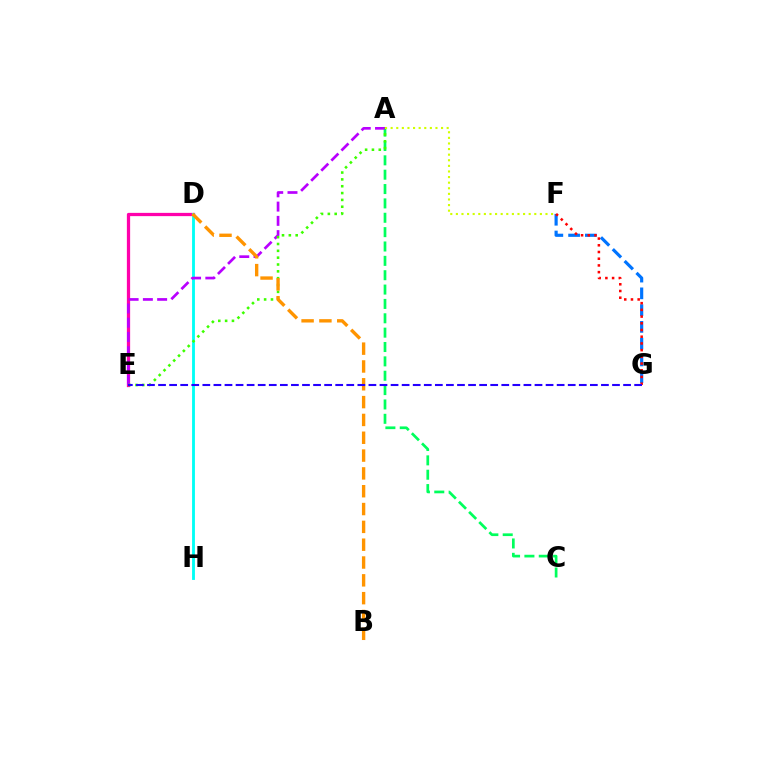{('D', 'E'): [{'color': '#ff00ac', 'line_style': 'solid', 'thickness': 2.35}], ('A', 'C'): [{'color': '#00ff5c', 'line_style': 'dashed', 'thickness': 1.95}], ('F', 'G'): [{'color': '#0074ff', 'line_style': 'dashed', 'thickness': 2.28}, {'color': '#ff0000', 'line_style': 'dotted', 'thickness': 1.82}], ('D', 'H'): [{'color': '#00fff6', 'line_style': 'solid', 'thickness': 2.05}], ('A', 'E'): [{'color': '#b900ff', 'line_style': 'dashed', 'thickness': 1.94}, {'color': '#3dff00', 'line_style': 'dotted', 'thickness': 1.86}], ('B', 'D'): [{'color': '#ff9400', 'line_style': 'dashed', 'thickness': 2.42}], ('A', 'F'): [{'color': '#d1ff00', 'line_style': 'dotted', 'thickness': 1.52}], ('E', 'G'): [{'color': '#2500ff', 'line_style': 'dashed', 'thickness': 1.5}]}